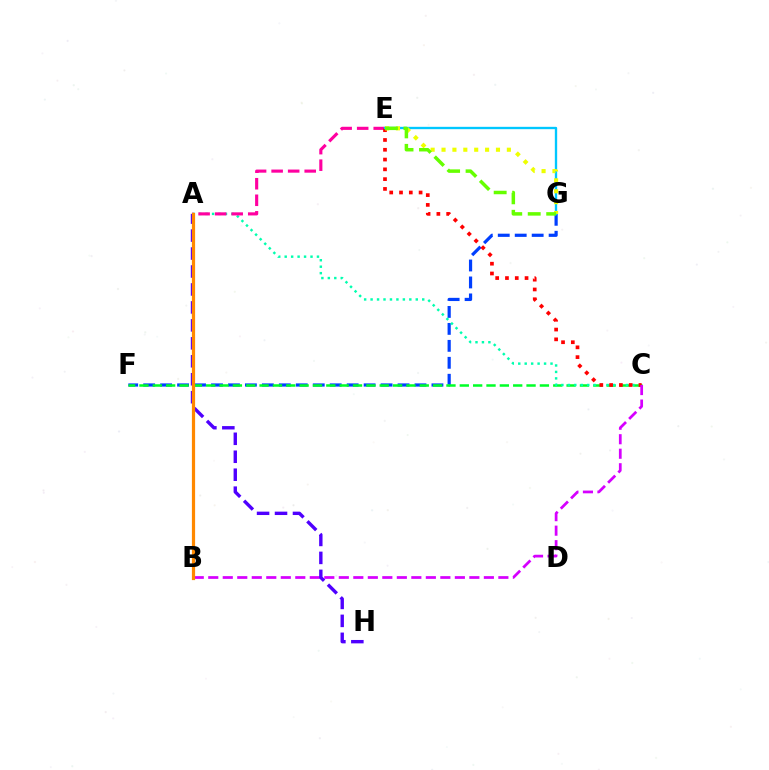{('F', 'G'): [{'color': '#003fff', 'line_style': 'dashed', 'thickness': 2.3}], ('C', 'F'): [{'color': '#00ff27', 'line_style': 'dashed', 'thickness': 1.81}], ('A', 'C'): [{'color': '#00ffaf', 'line_style': 'dotted', 'thickness': 1.75}], ('A', 'E'): [{'color': '#ff00a0', 'line_style': 'dashed', 'thickness': 2.25}], ('C', 'E'): [{'color': '#ff0000', 'line_style': 'dotted', 'thickness': 2.66}], ('E', 'G'): [{'color': '#00c7ff', 'line_style': 'solid', 'thickness': 1.68}, {'color': '#eeff00', 'line_style': 'dotted', 'thickness': 2.96}, {'color': '#66ff00', 'line_style': 'dashed', 'thickness': 2.51}], ('B', 'C'): [{'color': '#d600ff', 'line_style': 'dashed', 'thickness': 1.97}], ('A', 'H'): [{'color': '#4f00ff', 'line_style': 'dashed', 'thickness': 2.44}], ('A', 'B'): [{'color': '#ff8800', 'line_style': 'solid', 'thickness': 2.31}]}